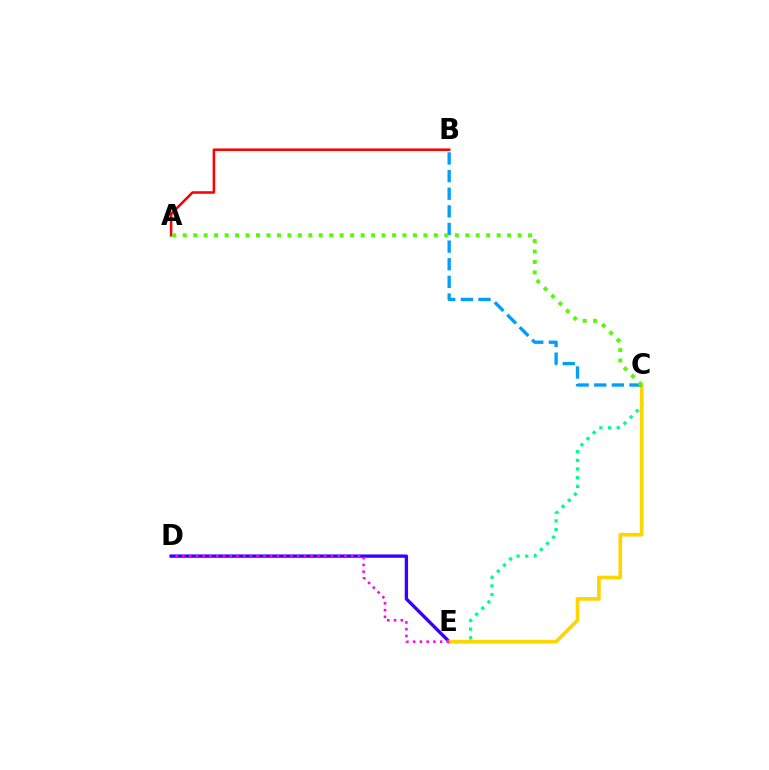{('D', 'E'): [{'color': '#3700ff', 'line_style': 'solid', 'thickness': 2.4}, {'color': '#ff00ed', 'line_style': 'dotted', 'thickness': 1.83}], ('C', 'E'): [{'color': '#00ff86', 'line_style': 'dotted', 'thickness': 2.36}, {'color': '#ffd500', 'line_style': 'solid', 'thickness': 2.63}], ('A', 'B'): [{'color': '#ff0000', 'line_style': 'solid', 'thickness': 1.84}], ('B', 'C'): [{'color': '#009eff', 'line_style': 'dashed', 'thickness': 2.39}], ('A', 'C'): [{'color': '#4fff00', 'line_style': 'dotted', 'thickness': 2.84}]}